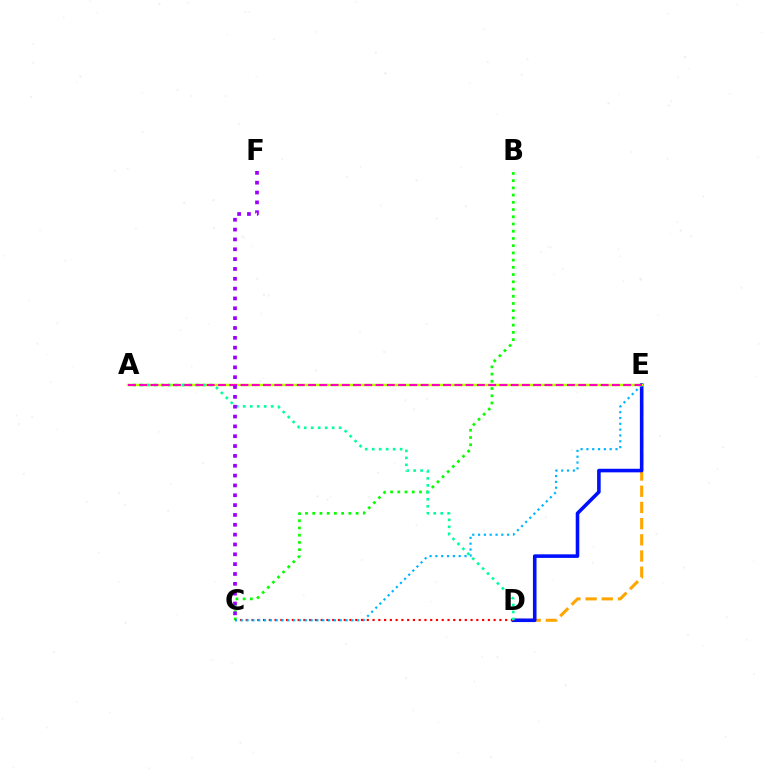{('D', 'E'): [{'color': '#ffa500', 'line_style': 'dashed', 'thickness': 2.2}, {'color': '#0010ff', 'line_style': 'solid', 'thickness': 2.58}], ('B', 'C'): [{'color': '#08ff00', 'line_style': 'dotted', 'thickness': 1.96}], ('C', 'D'): [{'color': '#ff0000', 'line_style': 'dotted', 'thickness': 1.57}], ('C', 'E'): [{'color': '#00b5ff', 'line_style': 'dotted', 'thickness': 1.58}], ('A', 'E'): [{'color': '#b3ff00', 'line_style': 'solid', 'thickness': 1.75}, {'color': '#ff00bd', 'line_style': 'dashed', 'thickness': 1.53}], ('A', 'D'): [{'color': '#00ff9d', 'line_style': 'dotted', 'thickness': 1.9}], ('C', 'F'): [{'color': '#9b00ff', 'line_style': 'dotted', 'thickness': 2.67}]}